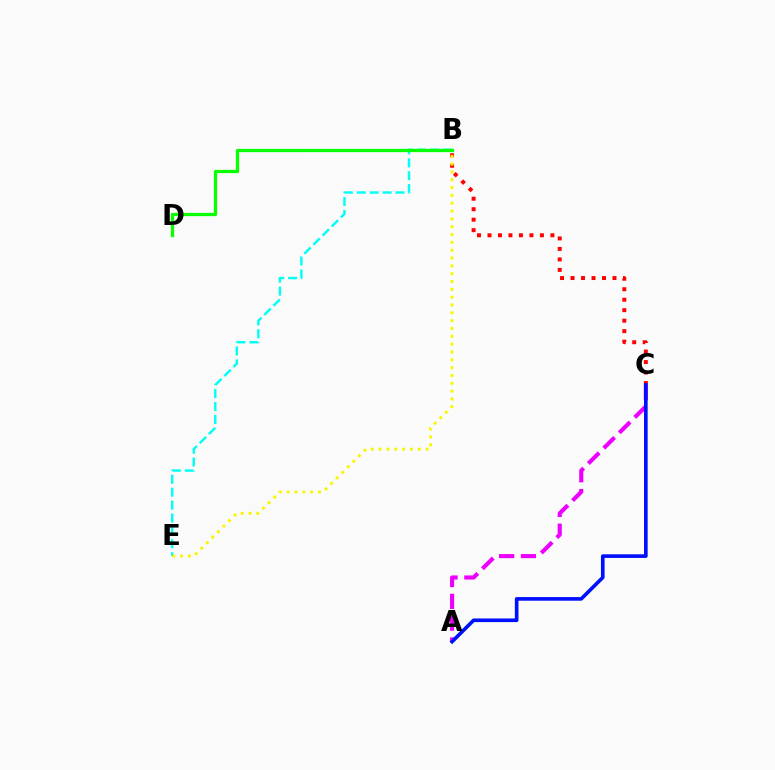{('B', 'C'): [{'color': '#ff0000', 'line_style': 'dotted', 'thickness': 2.85}], ('B', 'E'): [{'color': '#00fff6', 'line_style': 'dashed', 'thickness': 1.75}, {'color': '#fcf500', 'line_style': 'dotted', 'thickness': 2.13}], ('A', 'C'): [{'color': '#ee00ff', 'line_style': 'dashed', 'thickness': 2.96}, {'color': '#0010ff', 'line_style': 'solid', 'thickness': 2.62}], ('B', 'D'): [{'color': '#08ff00', 'line_style': 'solid', 'thickness': 2.35}]}